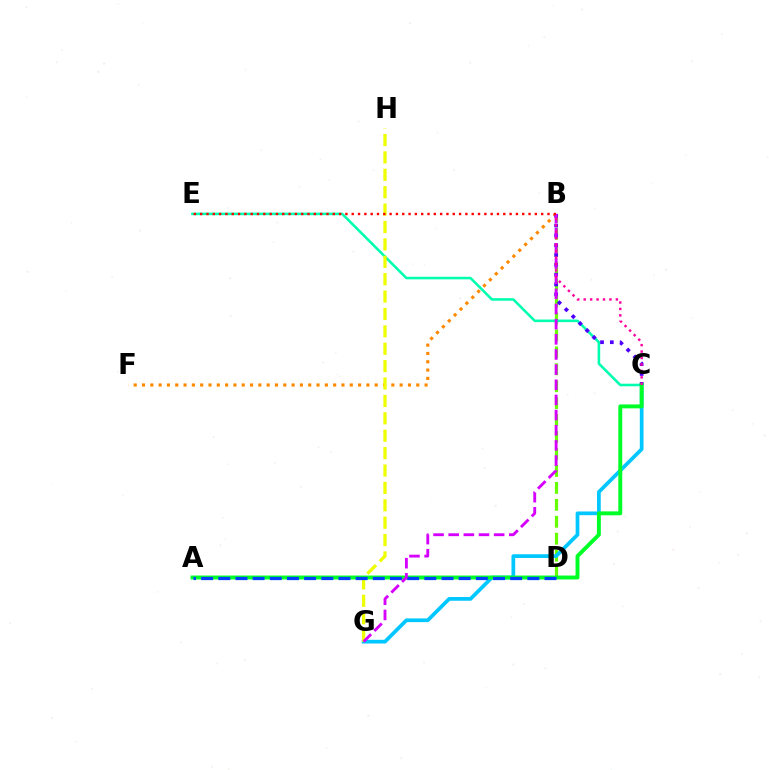{('B', 'D'): [{'color': '#66ff00', 'line_style': 'dashed', 'thickness': 2.3}], ('B', 'F'): [{'color': '#ff8800', 'line_style': 'dotted', 'thickness': 2.26}], ('C', 'E'): [{'color': '#00ffaf', 'line_style': 'solid', 'thickness': 1.85}], ('C', 'G'): [{'color': '#00c7ff', 'line_style': 'solid', 'thickness': 2.68}], ('B', 'C'): [{'color': '#4f00ff', 'line_style': 'dotted', 'thickness': 2.67}, {'color': '#ff00a0', 'line_style': 'dotted', 'thickness': 1.75}], ('G', 'H'): [{'color': '#eeff00', 'line_style': 'dashed', 'thickness': 2.36}], ('A', 'C'): [{'color': '#00ff27', 'line_style': 'solid', 'thickness': 2.82}], ('A', 'D'): [{'color': '#003fff', 'line_style': 'dashed', 'thickness': 2.33}], ('B', 'G'): [{'color': '#d600ff', 'line_style': 'dashed', 'thickness': 2.06}], ('B', 'E'): [{'color': '#ff0000', 'line_style': 'dotted', 'thickness': 1.72}]}